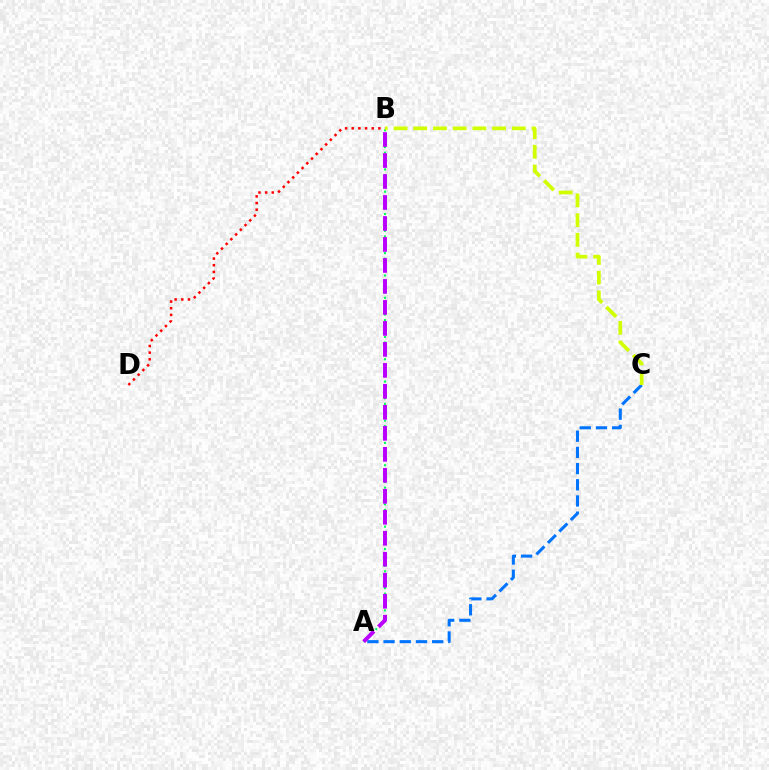{('A', 'C'): [{'color': '#0074ff', 'line_style': 'dashed', 'thickness': 2.2}], ('B', 'D'): [{'color': '#ff0000', 'line_style': 'dotted', 'thickness': 1.81}], ('A', 'B'): [{'color': '#00ff5c', 'line_style': 'dotted', 'thickness': 1.52}, {'color': '#b900ff', 'line_style': 'dashed', 'thickness': 2.85}], ('B', 'C'): [{'color': '#d1ff00', 'line_style': 'dashed', 'thickness': 2.68}]}